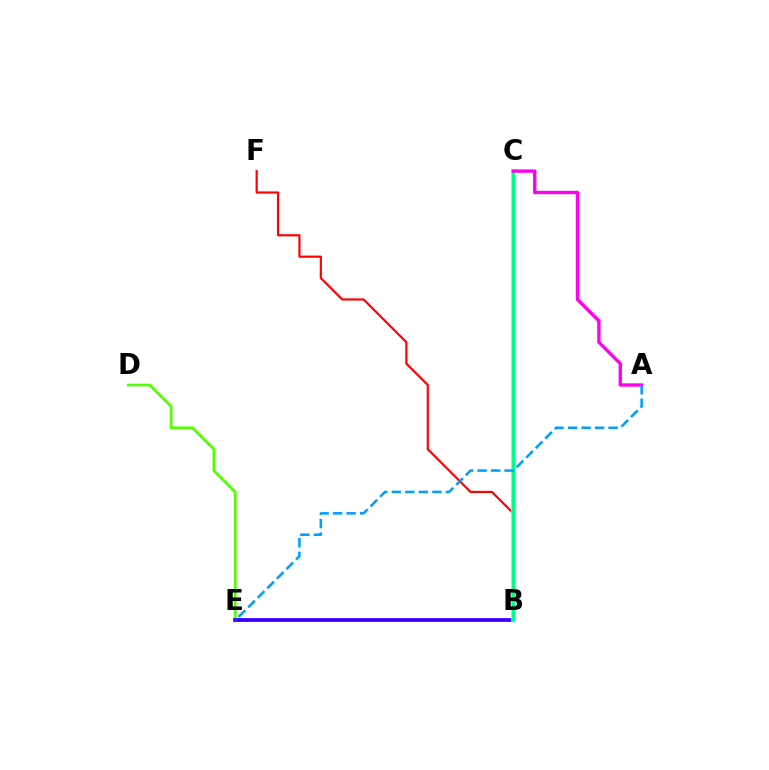{('B', 'F'): [{'color': '#ff0000', 'line_style': 'solid', 'thickness': 1.56}], ('D', 'E'): [{'color': '#4fff00', 'line_style': 'solid', 'thickness': 1.93}], ('B', 'E'): [{'color': '#3700ff', 'line_style': 'solid', 'thickness': 2.72}], ('B', 'C'): [{'color': '#ffd500', 'line_style': 'solid', 'thickness': 2.66}, {'color': '#00ff86', 'line_style': 'solid', 'thickness': 2.27}], ('A', 'C'): [{'color': '#ff00ed', 'line_style': 'solid', 'thickness': 2.42}], ('A', 'E'): [{'color': '#009eff', 'line_style': 'dashed', 'thickness': 1.84}]}